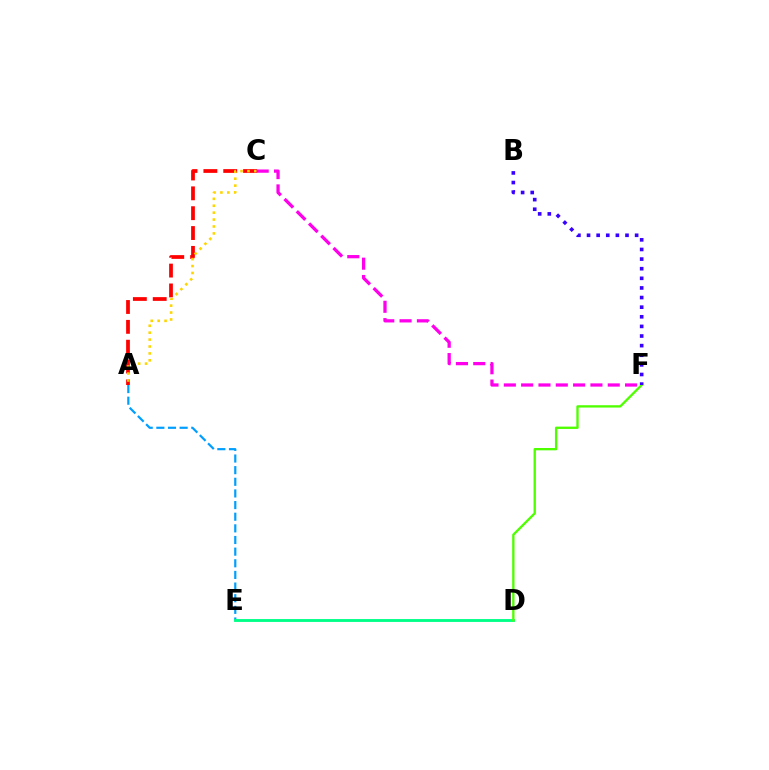{('A', 'C'): [{'color': '#ff0000', 'line_style': 'dashed', 'thickness': 2.7}, {'color': '#ffd500', 'line_style': 'dotted', 'thickness': 1.88}], ('A', 'E'): [{'color': '#009eff', 'line_style': 'dashed', 'thickness': 1.58}], ('C', 'F'): [{'color': '#ff00ed', 'line_style': 'dashed', 'thickness': 2.35}], ('D', 'E'): [{'color': '#00ff86', 'line_style': 'solid', 'thickness': 2.07}], ('D', 'F'): [{'color': '#4fff00', 'line_style': 'solid', 'thickness': 1.68}], ('B', 'F'): [{'color': '#3700ff', 'line_style': 'dotted', 'thickness': 2.61}]}